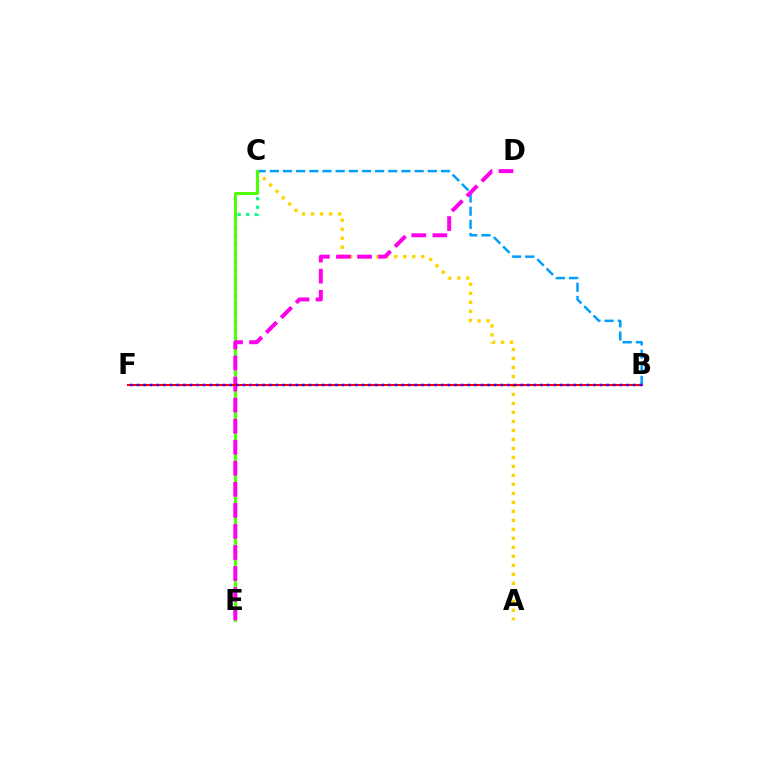{('A', 'C'): [{'color': '#ffd500', 'line_style': 'dotted', 'thickness': 2.44}], ('C', 'E'): [{'color': '#00ff86', 'line_style': 'dotted', 'thickness': 2.32}, {'color': '#4fff00', 'line_style': 'solid', 'thickness': 2.14}], ('B', 'C'): [{'color': '#009eff', 'line_style': 'dashed', 'thickness': 1.79}], ('D', 'E'): [{'color': '#ff00ed', 'line_style': 'dashed', 'thickness': 2.86}], ('B', 'F'): [{'color': '#ff0000', 'line_style': 'solid', 'thickness': 1.51}, {'color': '#3700ff', 'line_style': 'dotted', 'thickness': 1.8}]}